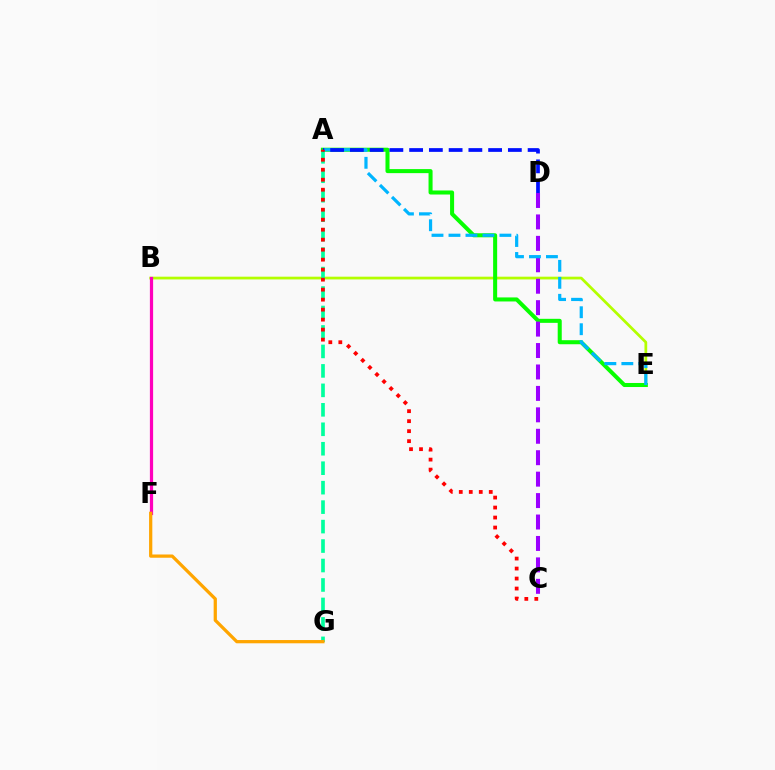{('B', 'E'): [{'color': '#b3ff00', 'line_style': 'solid', 'thickness': 1.97}], ('A', 'G'): [{'color': '#00ff9d', 'line_style': 'dashed', 'thickness': 2.64}], ('B', 'F'): [{'color': '#ff00bd', 'line_style': 'solid', 'thickness': 2.32}], ('A', 'E'): [{'color': '#08ff00', 'line_style': 'solid', 'thickness': 2.91}, {'color': '#00b5ff', 'line_style': 'dashed', 'thickness': 2.31}], ('C', 'D'): [{'color': '#9b00ff', 'line_style': 'dashed', 'thickness': 2.91}], ('F', 'G'): [{'color': '#ffa500', 'line_style': 'solid', 'thickness': 2.34}], ('A', 'D'): [{'color': '#0010ff', 'line_style': 'dashed', 'thickness': 2.68}], ('A', 'C'): [{'color': '#ff0000', 'line_style': 'dotted', 'thickness': 2.72}]}